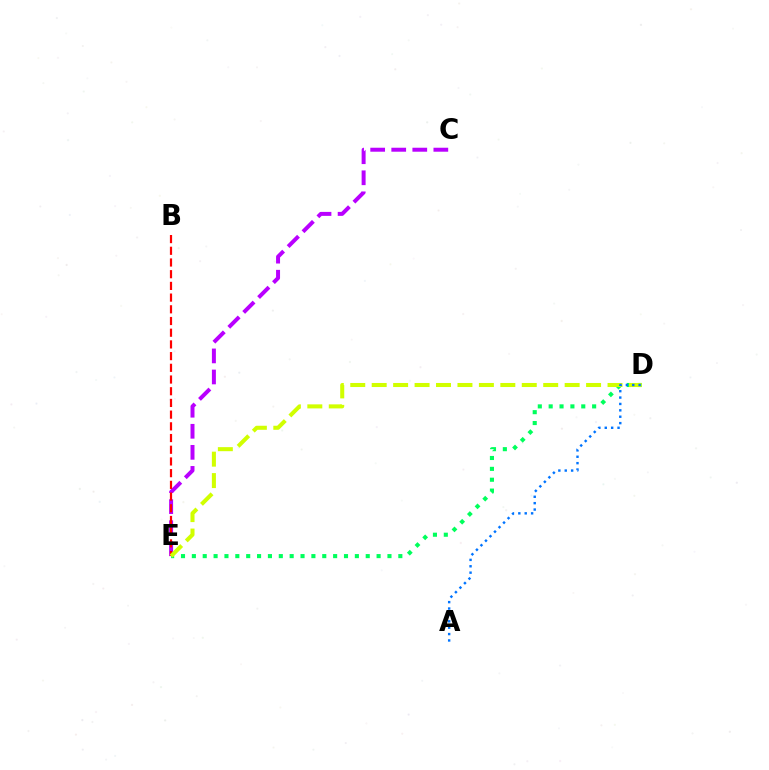{('C', 'E'): [{'color': '#b900ff', 'line_style': 'dashed', 'thickness': 2.86}], ('D', 'E'): [{'color': '#00ff5c', 'line_style': 'dotted', 'thickness': 2.95}, {'color': '#d1ff00', 'line_style': 'dashed', 'thickness': 2.91}], ('B', 'E'): [{'color': '#ff0000', 'line_style': 'dashed', 'thickness': 1.59}], ('A', 'D'): [{'color': '#0074ff', 'line_style': 'dotted', 'thickness': 1.74}]}